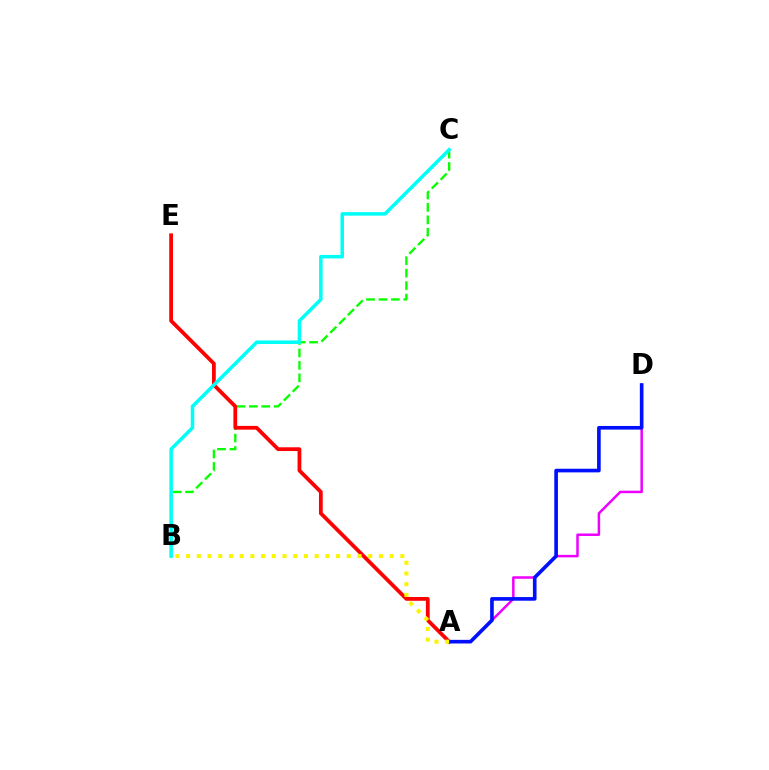{('B', 'C'): [{'color': '#08ff00', 'line_style': 'dashed', 'thickness': 1.69}, {'color': '#00fff6', 'line_style': 'solid', 'thickness': 2.54}], ('A', 'E'): [{'color': '#ff0000', 'line_style': 'solid', 'thickness': 2.72}], ('A', 'D'): [{'color': '#ee00ff', 'line_style': 'solid', 'thickness': 1.8}, {'color': '#0010ff', 'line_style': 'solid', 'thickness': 2.62}], ('A', 'B'): [{'color': '#fcf500', 'line_style': 'dotted', 'thickness': 2.91}]}